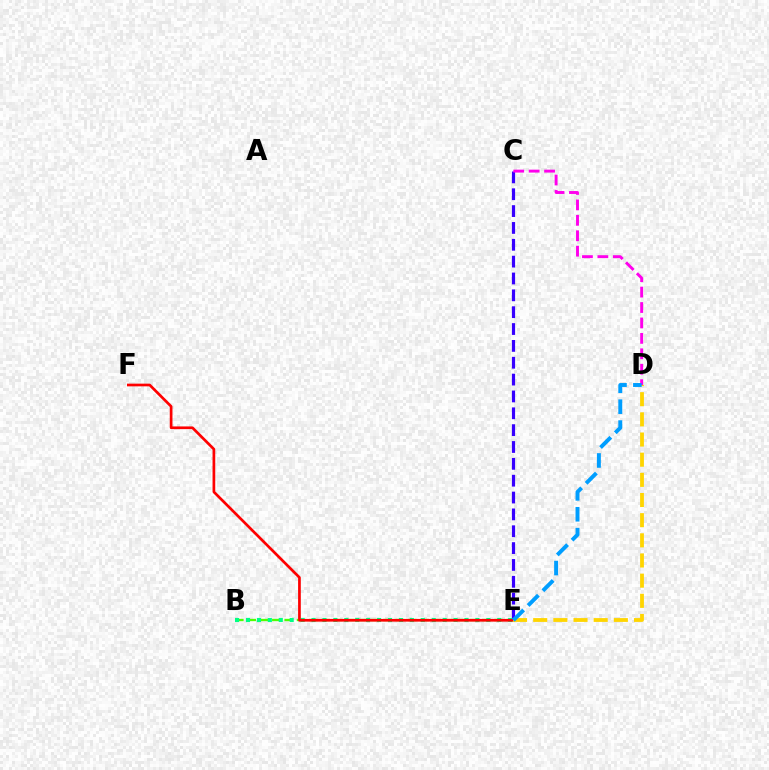{('B', 'E'): [{'color': '#4fff00', 'line_style': 'dashed', 'thickness': 1.68}, {'color': '#00ff86', 'line_style': 'dotted', 'thickness': 2.97}], ('C', 'E'): [{'color': '#3700ff', 'line_style': 'dashed', 'thickness': 2.29}], ('C', 'D'): [{'color': '#ff00ed', 'line_style': 'dashed', 'thickness': 2.1}], ('E', 'F'): [{'color': '#ff0000', 'line_style': 'solid', 'thickness': 1.94}], ('D', 'E'): [{'color': '#ffd500', 'line_style': 'dashed', 'thickness': 2.74}, {'color': '#009eff', 'line_style': 'dashed', 'thickness': 2.84}]}